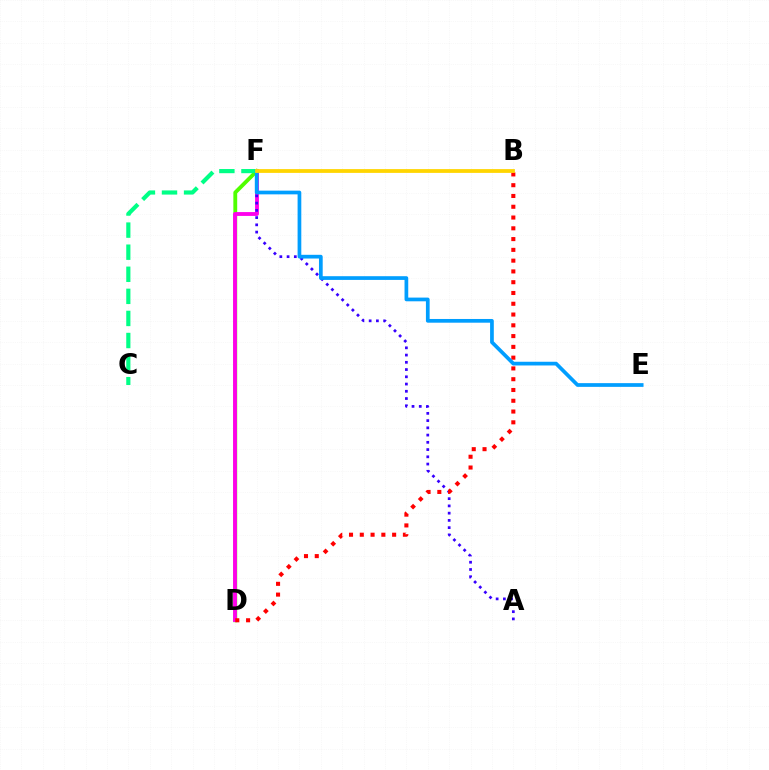{('D', 'F'): [{'color': '#4fff00', 'line_style': 'solid', 'thickness': 2.78}, {'color': '#ff00ed', 'line_style': 'solid', 'thickness': 2.77}], ('A', 'F'): [{'color': '#3700ff', 'line_style': 'dotted', 'thickness': 1.97}], ('C', 'F'): [{'color': '#00ff86', 'line_style': 'dashed', 'thickness': 3.0}], ('B', 'D'): [{'color': '#ff0000', 'line_style': 'dotted', 'thickness': 2.93}], ('E', 'F'): [{'color': '#009eff', 'line_style': 'solid', 'thickness': 2.67}], ('B', 'F'): [{'color': '#ffd500', 'line_style': 'solid', 'thickness': 2.72}]}